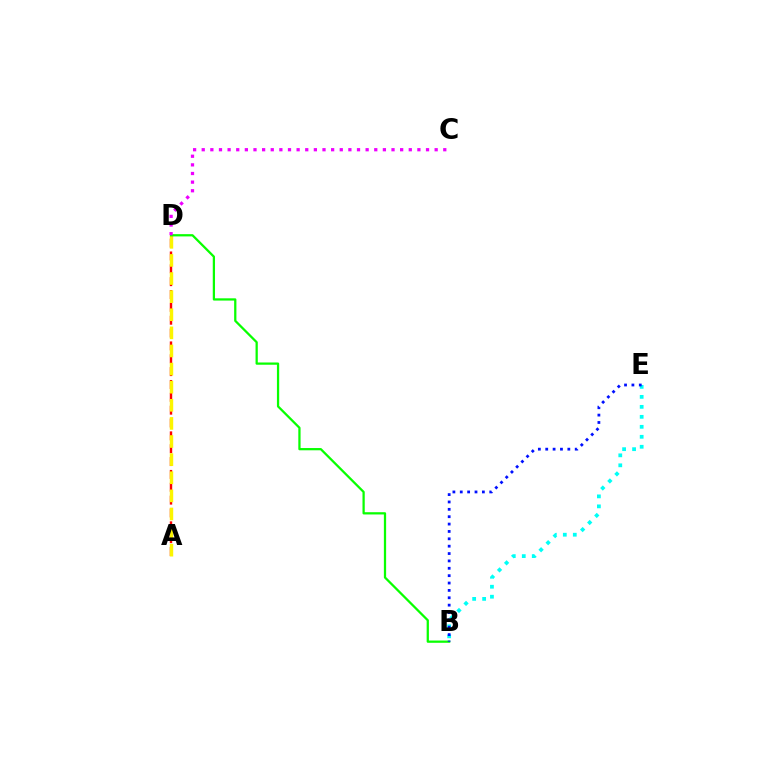{('A', 'D'): [{'color': '#ff0000', 'line_style': 'dashed', 'thickness': 1.75}, {'color': '#fcf500', 'line_style': 'dashed', 'thickness': 2.46}], ('B', 'E'): [{'color': '#00fff6', 'line_style': 'dotted', 'thickness': 2.71}, {'color': '#0010ff', 'line_style': 'dotted', 'thickness': 2.0}], ('B', 'D'): [{'color': '#08ff00', 'line_style': 'solid', 'thickness': 1.62}], ('C', 'D'): [{'color': '#ee00ff', 'line_style': 'dotted', 'thickness': 2.34}]}